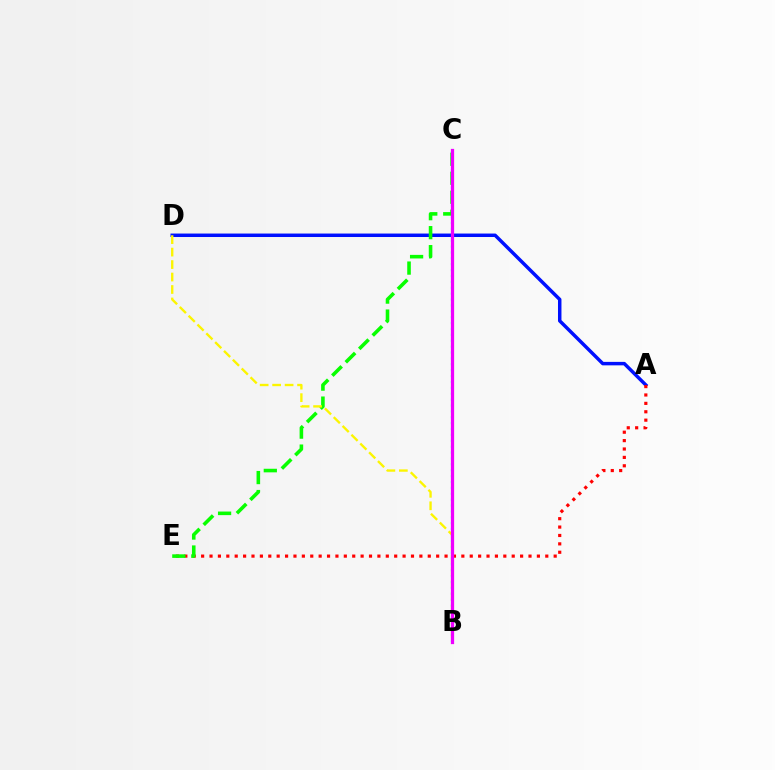{('B', 'C'): [{'color': '#00fff6', 'line_style': 'dotted', 'thickness': 1.6}, {'color': '#ee00ff', 'line_style': 'solid', 'thickness': 2.34}], ('A', 'D'): [{'color': '#0010ff', 'line_style': 'solid', 'thickness': 2.5}], ('A', 'E'): [{'color': '#ff0000', 'line_style': 'dotted', 'thickness': 2.28}], ('C', 'E'): [{'color': '#08ff00', 'line_style': 'dashed', 'thickness': 2.58}], ('B', 'D'): [{'color': '#fcf500', 'line_style': 'dashed', 'thickness': 1.69}]}